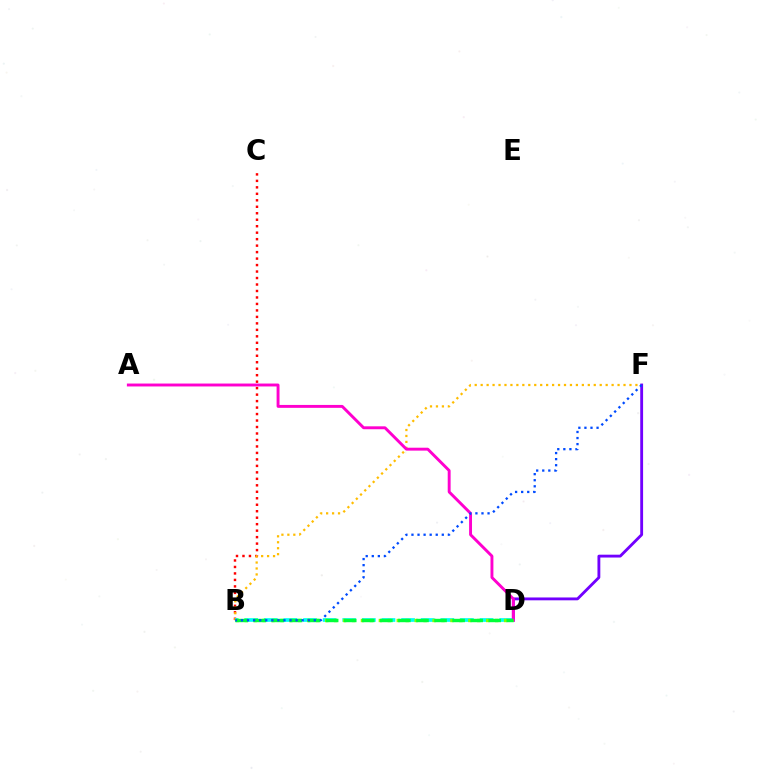{('B', 'C'): [{'color': '#ff0000', 'line_style': 'dotted', 'thickness': 1.76}], ('B', 'F'): [{'color': '#ffbd00', 'line_style': 'dotted', 'thickness': 1.62}, {'color': '#004bff', 'line_style': 'dotted', 'thickness': 1.65}], ('D', 'F'): [{'color': '#7200ff', 'line_style': 'solid', 'thickness': 2.05}], ('B', 'D'): [{'color': '#00fff6', 'line_style': 'dashed', 'thickness': 2.66}, {'color': '#84ff00', 'line_style': 'dotted', 'thickness': 2.43}, {'color': '#00ff39', 'line_style': 'dashed', 'thickness': 2.45}], ('A', 'D'): [{'color': '#ff00cf', 'line_style': 'solid', 'thickness': 2.1}]}